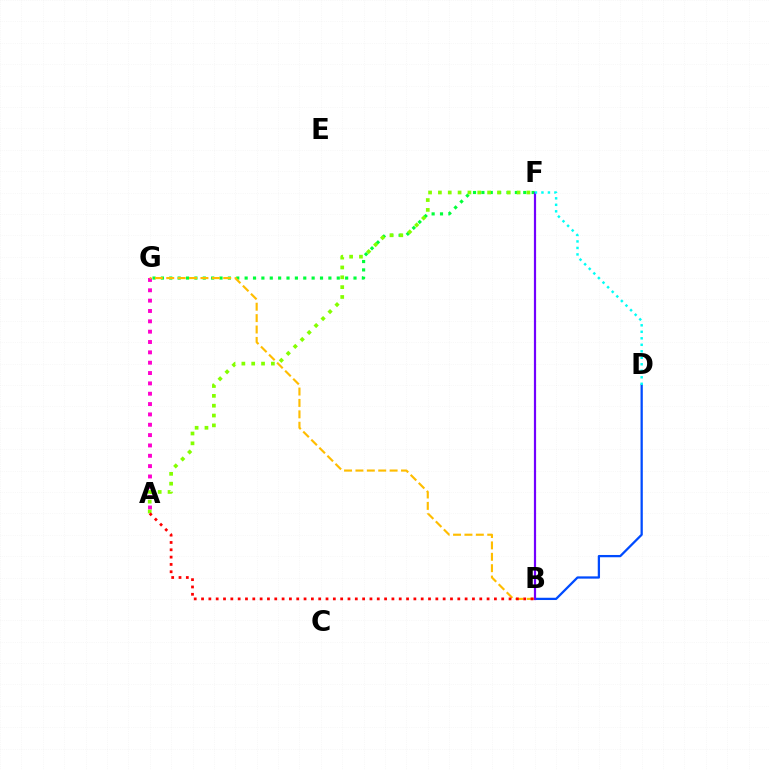{('F', 'G'): [{'color': '#00ff39', 'line_style': 'dotted', 'thickness': 2.28}], ('B', 'D'): [{'color': '#004bff', 'line_style': 'solid', 'thickness': 1.63}], ('A', 'G'): [{'color': '#ff00cf', 'line_style': 'dotted', 'thickness': 2.81}], ('B', 'G'): [{'color': '#ffbd00', 'line_style': 'dashed', 'thickness': 1.55}], ('B', 'F'): [{'color': '#7200ff', 'line_style': 'solid', 'thickness': 1.59}], ('A', 'F'): [{'color': '#84ff00', 'line_style': 'dotted', 'thickness': 2.67}], ('D', 'F'): [{'color': '#00fff6', 'line_style': 'dotted', 'thickness': 1.77}], ('A', 'B'): [{'color': '#ff0000', 'line_style': 'dotted', 'thickness': 1.99}]}